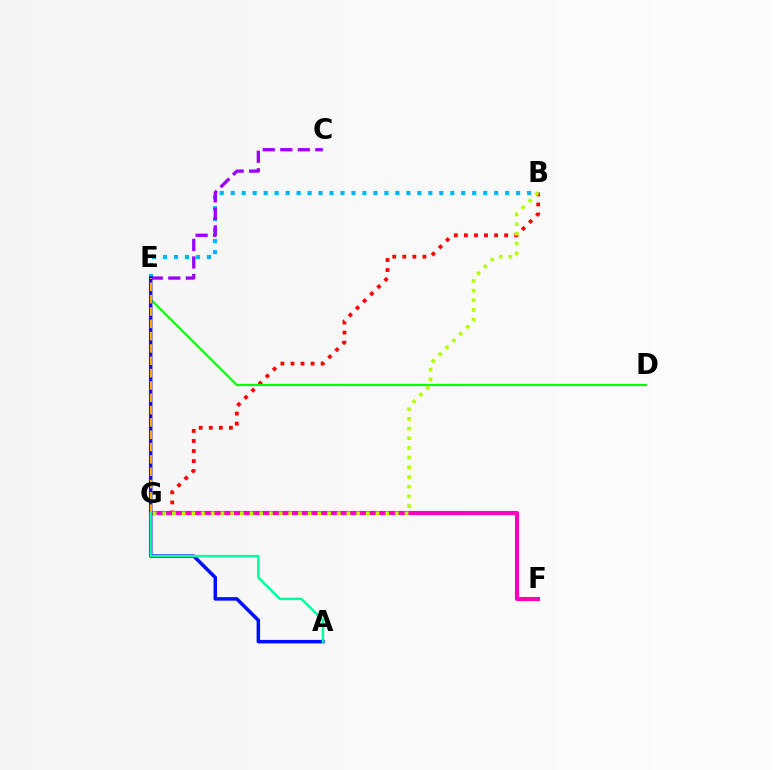{('B', 'E'): [{'color': '#00b5ff', 'line_style': 'dotted', 'thickness': 2.98}], ('B', 'G'): [{'color': '#ff0000', 'line_style': 'dotted', 'thickness': 2.73}, {'color': '#b3ff00', 'line_style': 'dotted', 'thickness': 2.63}], ('D', 'E'): [{'color': '#08ff00', 'line_style': 'solid', 'thickness': 1.62}], ('F', 'G'): [{'color': '#ff00bd', 'line_style': 'solid', 'thickness': 2.97}], ('C', 'E'): [{'color': '#9b00ff', 'line_style': 'dashed', 'thickness': 2.38}], ('A', 'E'): [{'color': '#0010ff', 'line_style': 'solid', 'thickness': 2.52}], ('E', 'G'): [{'color': '#ffa500', 'line_style': 'dashed', 'thickness': 1.67}], ('A', 'G'): [{'color': '#00ff9d', 'line_style': 'solid', 'thickness': 1.77}]}